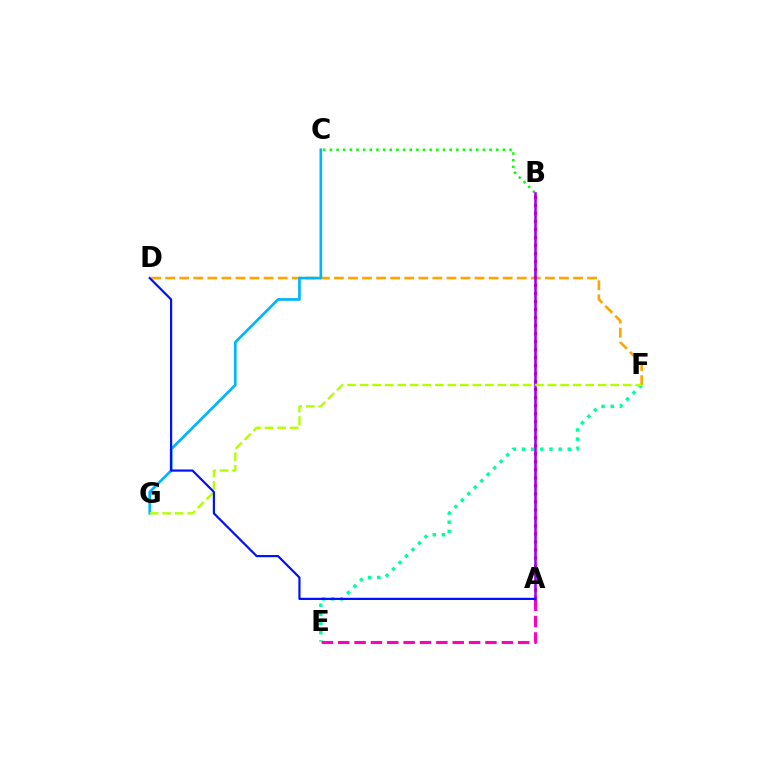{('E', 'F'): [{'color': '#00ff9d', 'line_style': 'dotted', 'thickness': 2.49}], ('A', 'E'): [{'color': '#ff00bd', 'line_style': 'dashed', 'thickness': 2.22}], ('D', 'F'): [{'color': '#ffa500', 'line_style': 'dashed', 'thickness': 1.91}], ('C', 'G'): [{'color': '#00b5ff', 'line_style': 'solid', 'thickness': 1.93}], ('A', 'B'): [{'color': '#ff0000', 'line_style': 'dotted', 'thickness': 2.18}, {'color': '#9b00ff', 'line_style': 'solid', 'thickness': 1.87}], ('B', 'C'): [{'color': '#08ff00', 'line_style': 'dotted', 'thickness': 1.81}], ('F', 'G'): [{'color': '#b3ff00', 'line_style': 'dashed', 'thickness': 1.7}], ('A', 'D'): [{'color': '#0010ff', 'line_style': 'solid', 'thickness': 1.58}]}